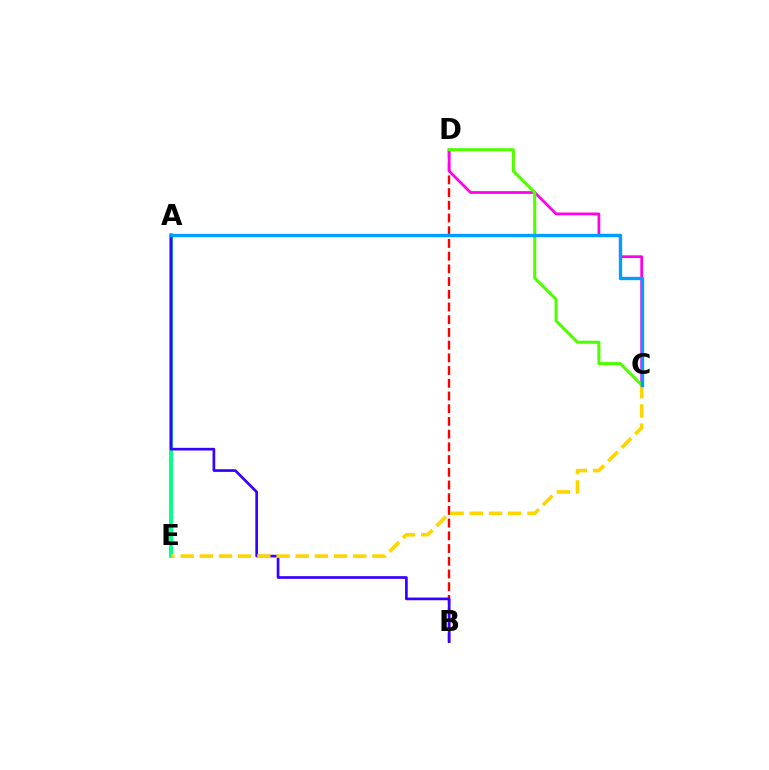{('B', 'D'): [{'color': '#ff0000', 'line_style': 'dashed', 'thickness': 1.73}], ('C', 'D'): [{'color': '#ff00ed', 'line_style': 'solid', 'thickness': 1.98}, {'color': '#4fff00', 'line_style': 'solid', 'thickness': 2.21}], ('A', 'E'): [{'color': '#00ff86', 'line_style': 'solid', 'thickness': 2.81}], ('A', 'B'): [{'color': '#3700ff', 'line_style': 'solid', 'thickness': 1.93}], ('C', 'E'): [{'color': '#ffd500', 'line_style': 'dashed', 'thickness': 2.61}], ('A', 'C'): [{'color': '#009eff', 'line_style': 'solid', 'thickness': 2.39}]}